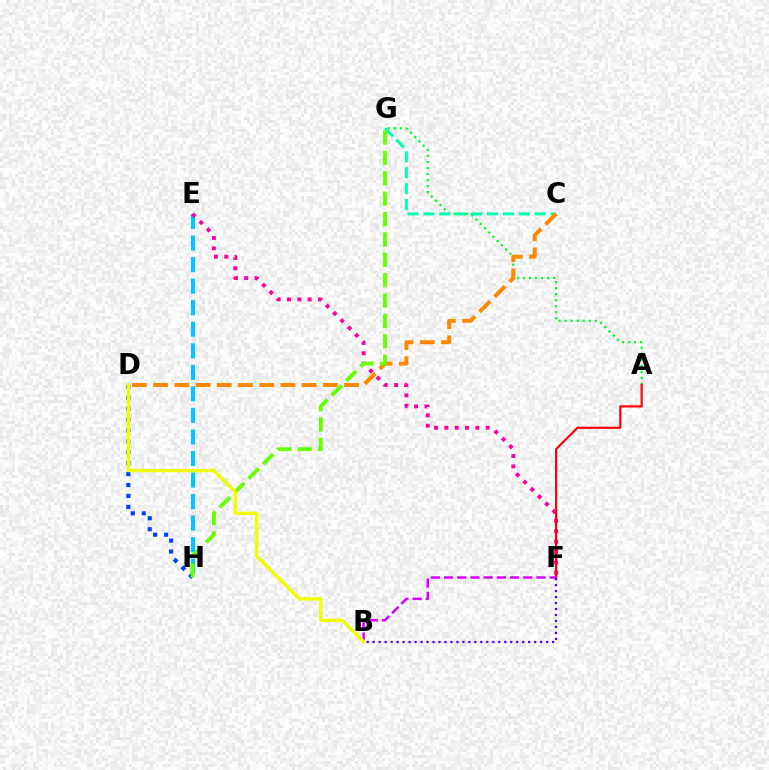{('A', 'G'): [{'color': '#00ff27', 'line_style': 'dotted', 'thickness': 1.64}], ('E', 'H'): [{'color': '#00c7ff', 'line_style': 'dashed', 'thickness': 2.93}], ('C', 'G'): [{'color': '#00ffaf', 'line_style': 'dashed', 'thickness': 2.16}], ('E', 'F'): [{'color': '#ff00a0', 'line_style': 'dotted', 'thickness': 2.81}], ('A', 'F'): [{'color': '#ff0000', 'line_style': 'solid', 'thickness': 1.56}], ('C', 'D'): [{'color': '#ff8800', 'line_style': 'dashed', 'thickness': 2.88}], ('B', 'F'): [{'color': '#d600ff', 'line_style': 'dashed', 'thickness': 1.79}, {'color': '#4f00ff', 'line_style': 'dotted', 'thickness': 1.62}], ('D', 'H'): [{'color': '#003fff', 'line_style': 'dotted', 'thickness': 2.97}], ('G', 'H'): [{'color': '#66ff00', 'line_style': 'dashed', 'thickness': 2.77}], ('B', 'D'): [{'color': '#eeff00', 'line_style': 'solid', 'thickness': 2.42}]}